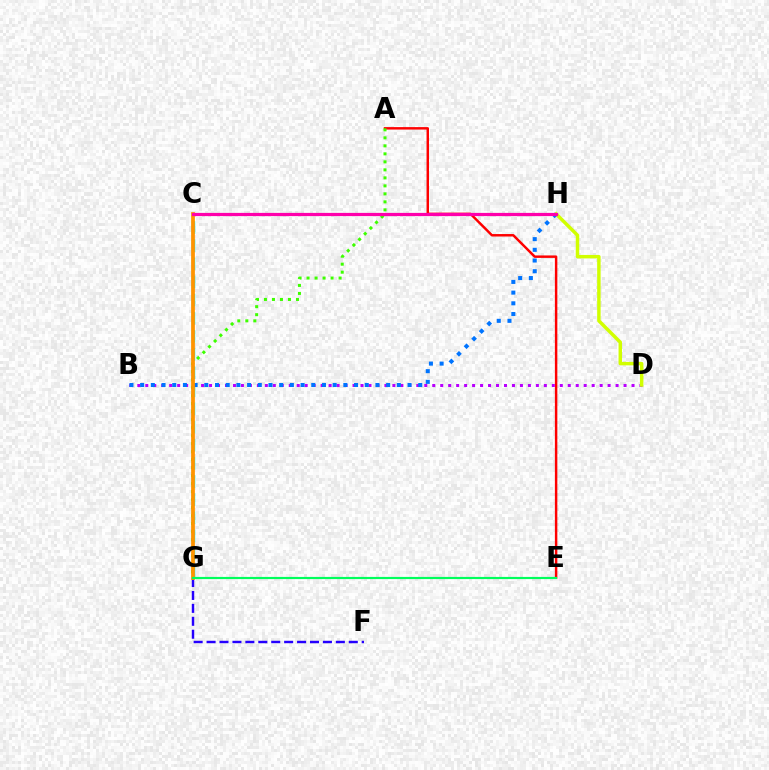{('A', 'E'): [{'color': '#ff0000', 'line_style': 'solid', 'thickness': 1.77}], ('B', 'D'): [{'color': '#b900ff', 'line_style': 'dotted', 'thickness': 2.17}], ('D', 'H'): [{'color': '#d1ff00', 'line_style': 'solid', 'thickness': 2.49}], ('C', 'G'): [{'color': '#00fff6', 'line_style': 'dashed', 'thickness': 2.46}, {'color': '#ff9400', 'line_style': 'solid', 'thickness': 2.71}], ('B', 'H'): [{'color': '#0074ff', 'line_style': 'dotted', 'thickness': 2.91}], ('A', 'G'): [{'color': '#3dff00', 'line_style': 'dotted', 'thickness': 2.17}], ('F', 'G'): [{'color': '#2500ff', 'line_style': 'dashed', 'thickness': 1.76}], ('E', 'G'): [{'color': '#00ff5c', 'line_style': 'solid', 'thickness': 1.56}], ('C', 'H'): [{'color': '#ff00ac', 'line_style': 'solid', 'thickness': 2.31}]}